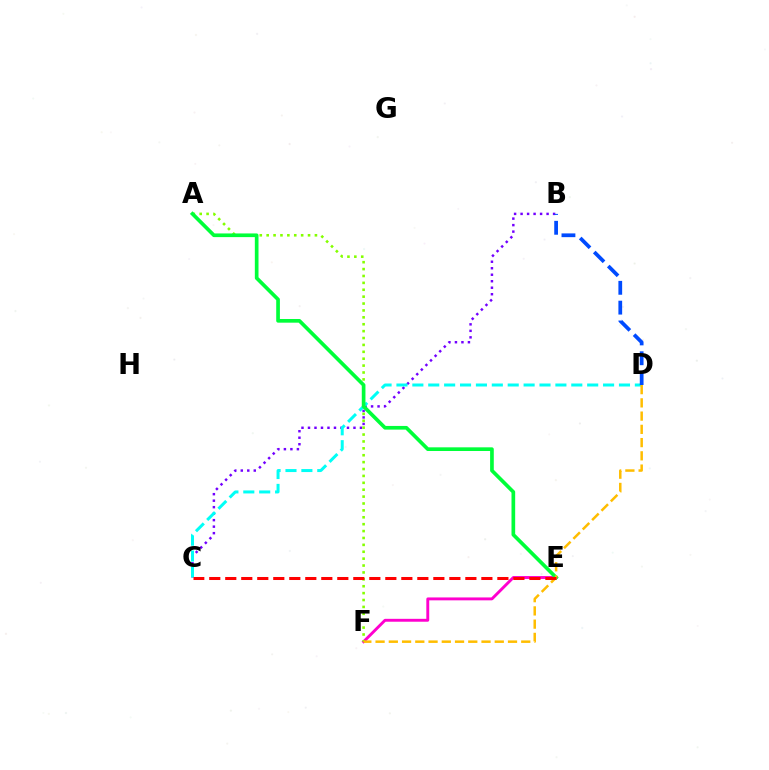{('E', 'F'): [{'color': '#ff00cf', 'line_style': 'solid', 'thickness': 2.09}], ('B', 'C'): [{'color': '#7200ff', 'line_style': 'dotted', 'thickness': 1.77}], ('A', 'F'): [{'color': '#84ff00', 'line_style': 'dotted', 'thickness': 1.87}], ('C', 'D'): [{'color': '#00fff6', 'line_style': 'dashed', 'thickness': 2.16}], ('A', 'E'): [{'color': '#00ff39', 'line_style': 'solid', 'thickness': 2.65}], ('D', 'F'): [{'color': '#ffbd00', 'line_style': 'dashed', 'thickness': 1.8}], ('C', 'E'): [{'color': '#ff0000', 'line_style': 'dashed', 'thickness': 2.17}], ('B', 'D'): [{'color': '#004bff', 'line_style': 'dashed', 'thickness': 2.69}]}